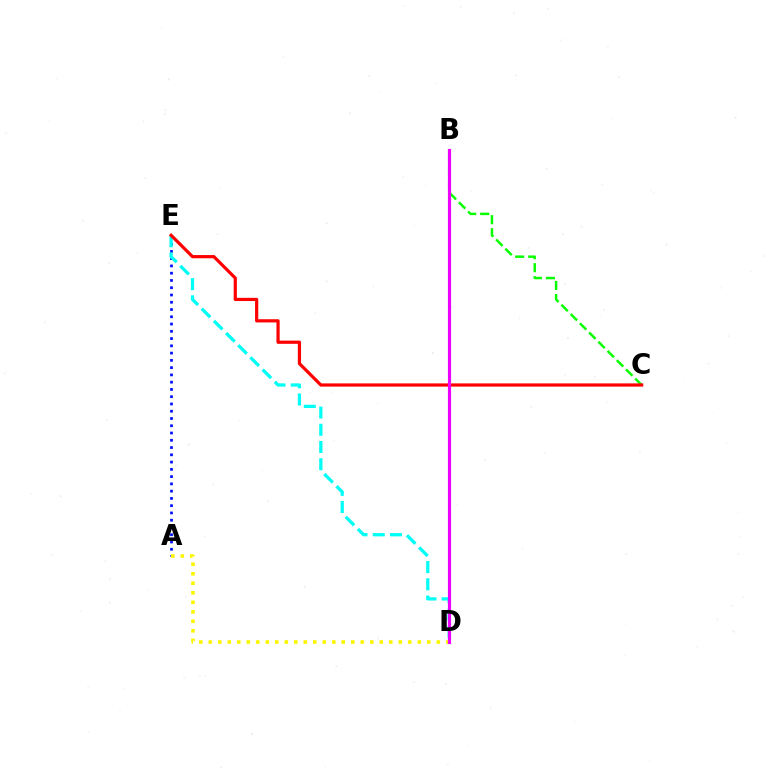{('A', 'E'): [{'color': '#0010ff', 'line_style': 'dotted', 'thickness': 1.97}], ('B', 'C'): [{'color': '#08ff00', 'line_style': 'dashed', 'thickness': 1.77}], ('D', 'E'): [{'color': '#00fff6', 'line_style': 'dashed', 'thickness': 2.34}], ('A', 'D'): [{'color': '#fcf500', 'line_style': 'dotted', 'thickness': 2.58}], ('C', 'E'): [{'color': '#ff0000', 'line_style': 'solid', 'thickness': 2.31}], ('B', 'D'): [{'color': '#ee00ff', 'line_style': 'solid', 'thickness': 2.28}]}